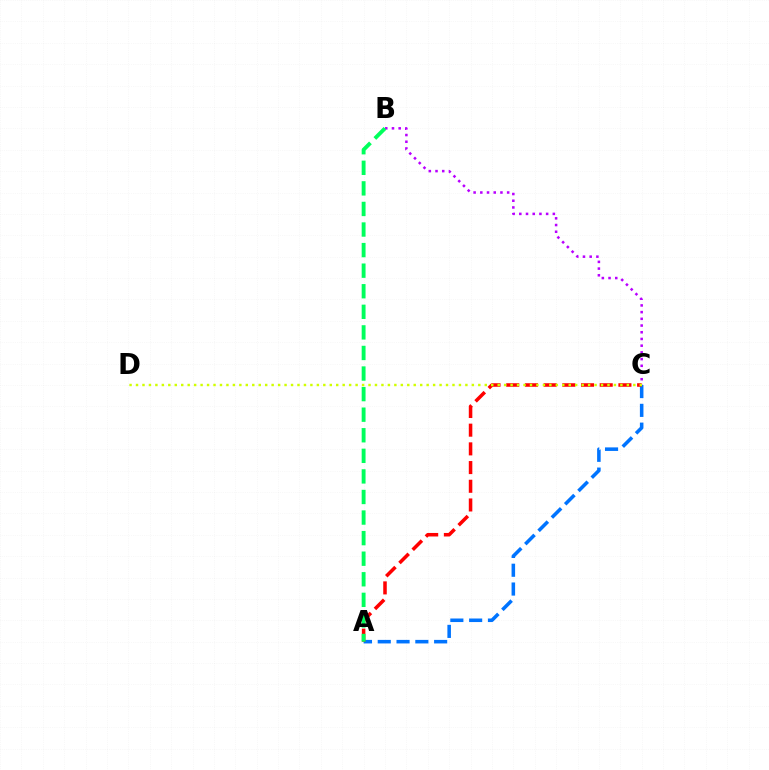{('B', 'C'): [{'color': '#b900ff', 'line_style': 'dotted', 'thickness': 1.82}], ('A', 'C'): [{'color': '#0074ff', 'line_style': 'dashed', 'thickness': 2.55}, {'color': '#ff0000', 'line_style': 'dashed', 'thickness': 2.54}], ('C', 'D'): [{'color': '#d1ff00', 'line_style': 'dotted', 'thickness': 1.75}], ('A', 'B'): [{'color': '#00ff5c', 'line_style': 'dashed', 'thickness': 2.79}]}